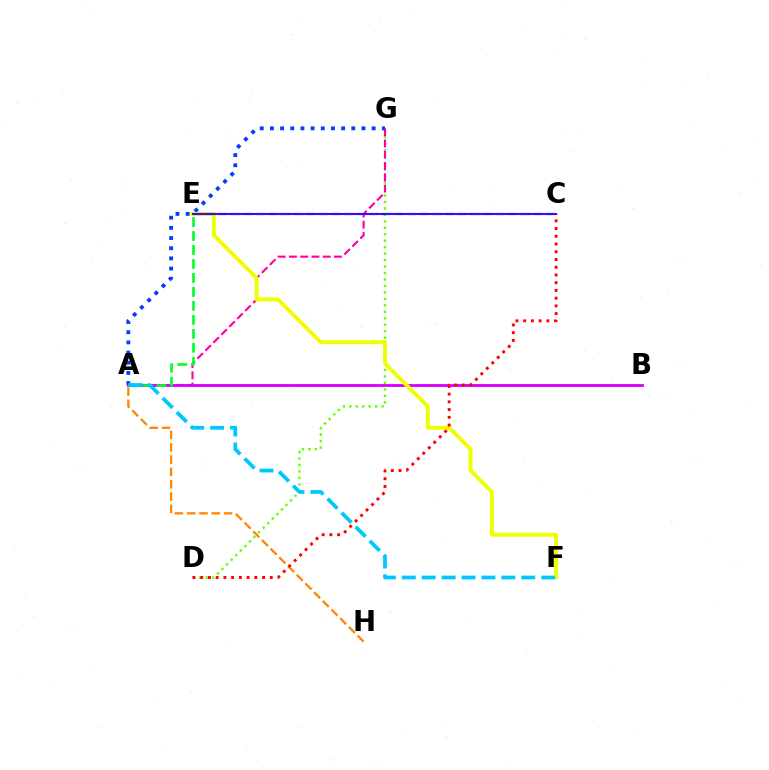{('D', 'G'): [{'color': '#66ff00', 'line_style': 'dotted', 'thickness': 1.76}], ('A', 'G'): [{'color': '#ff00a0', 'line_style': 'dashed', 'thickness': 1.53}, {'color': '#003fff', 'line_style': 'dotted', 'thickness': 2.76}], ('A', 'B'): [{'color': '#d600ff', 'line_style': 'solid', 'thickness': 2.03}], ('E', 'F'): [{'color': '#eeff00', 'line_style': 'solid', 'thickness': 2.81}], ('A', 'E'): [{'color': '#00ff27', 'line_style': 'dashed', 'thickness': 1.9}], ('A', 'F'): [{'color': '#00c7ff', 'line_style': 'dashed', 'thickness': 2.7}], ('A', 'H'): [{'color': '#ff8800', 'line_style': 'dashed', 'thickness': 1.67}], ('C', 'D'): [{'color': '#ff0000', 'line_style': 'dotted', 'thickness': 2.1}], ('C', 'E'): [{'color': '#00ffaf', 'line_style': 'dashed', 'thickness': 1.71}, {'color': '#4f00ff', 'line_style': 'solid', 'thickness': 1.5}]}